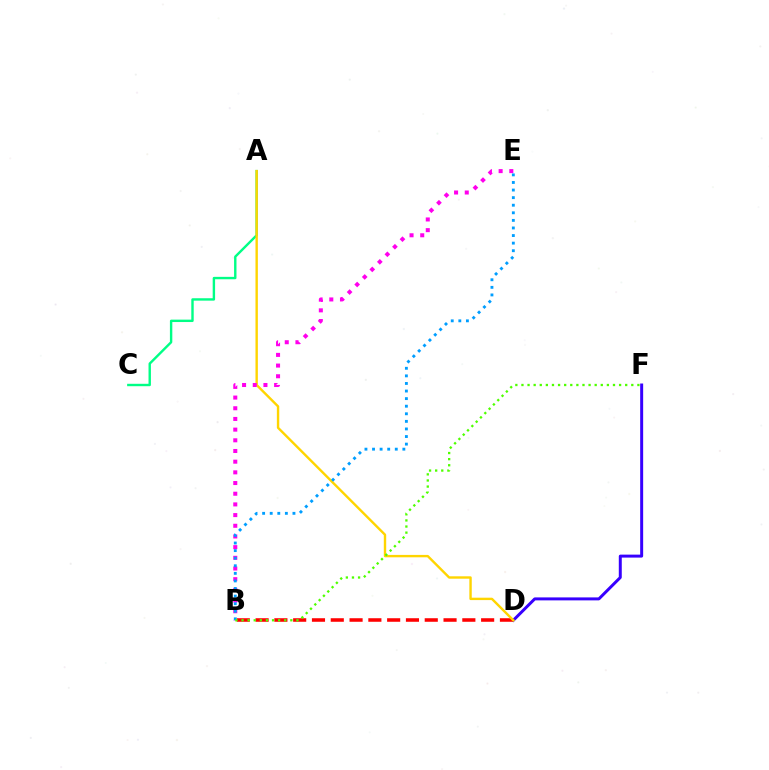{('A', 'C'): [{'color': '#00ff86', 'line_style': 'solid', 'thickness': 1.73}], ('D', 'F'): [{'color': '#3700ff', 'line_style': 'solid', 'thickness': 2.14}], ('B', 'D'): [{'color': '#ff0000', 'line_style': 'dashed', 'thickness': 2.55}], ('A', 'D'): [{'color': '#ffd500', 'line_style': 'solid', 'thickness': 1.73}], ('B', 'E'): [{'color': '#ff00ed', 'line_style': 'dotted', 'thickness': 2.9}, {'color': '#009eff', 'line_style': 'dotted', 'thickness': 2.06}], ('B', 'F'): [{'color': '#4fff00', 'line_style': 'dotted', 'thickness': 1.66}]}